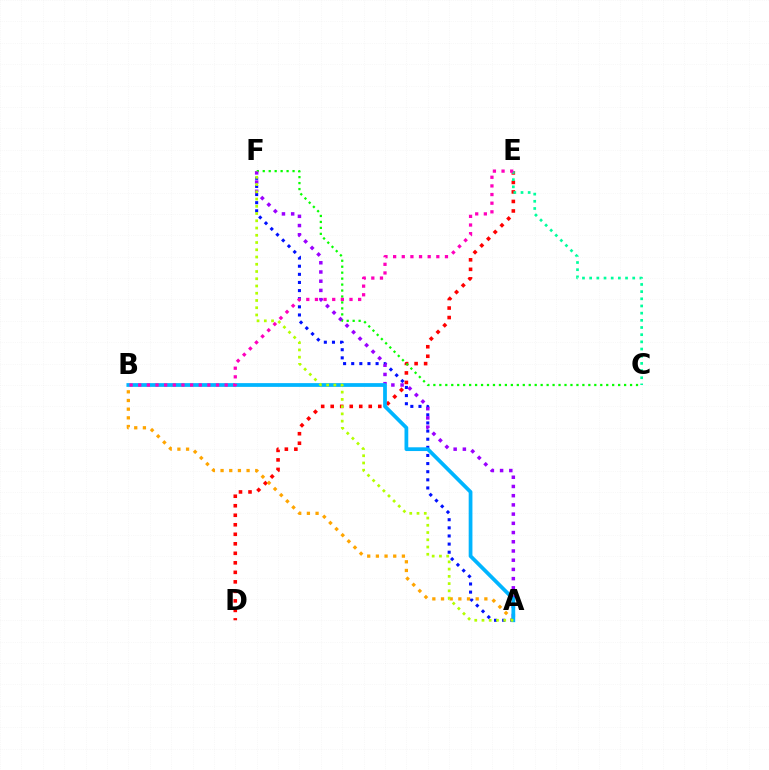{('D', 'E'): [{'color': '#ff0000', 'line_style': 'dotted', 'thickness': 2.58}], ('A', 'F'): [{'color': '#0010ff', 'line_style': 'dotted', 'thickness': 2.21}, {'color': '#9b00ff', 'line_style': 'dotted', 'thickness': 2.5}, {'color': '#b3ff00', 'line_style': 'dotted', 'thickness': 1.97}], ('C', 'F'): [{'color': '#08ff00', 'line_style': 'dotted', 'thickness': 1.62}], ('C', 'E'): [{'color': '#00ff9d', 'line_style': 'dotted', 'thickness': 1.95}], ('A', 'B'): [{'color': '#ffa500', 'line_style': 'dotted', 'thickness': 2.36}, {'color': '#00b5ff', 'line_style': 'solid', 'thickness': 2.7}], ('B', 'E'): [{'color': '#ff00bd', 'line_style': 'dotted', 'thickness': 2.35}]}